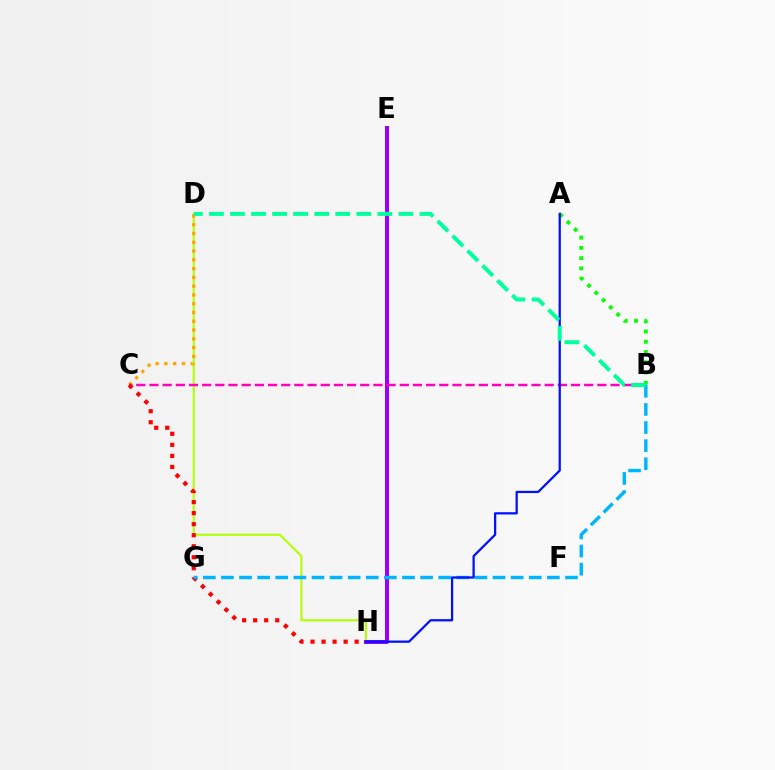{('D', 'H'): [{'color': '#b3ff00', 'line_style': 'solid', 'thickness': 1.5}], ('A', 'B'): [{'color': '#08ff00', 'line_style': 'dotted', 'thickness': 2.79}], ('E', 'H'): [{'color': '#9b00ff', 'line_style': 'solid', 'thickness': 2.9}], ('C', 'D'): [{'color': '#ffa500', 'line_style': 'dotted', 'thickness': 2.38}], ('B', 'C'): [{'color': '#ff00bd', 'line_style': 'dashed', 'thickness': 1.79}], ('C', 'H'): [{'color': '#ff0000', 'line_style': 'dotted', 'thickness': 3.0}], ('B', 'G'): [{'color': '#00b5ff', 'line_style': 'dashed', 'thickness': 2.46}], ('A', 'H'): [{'color': '#0010ff', 'line_style': 'solid', 'thickness': 1.62}], ('B', 'D'): [{'color': '#00ff9d', 'line_style': 'dashed', 'thickness': 2.86}]}